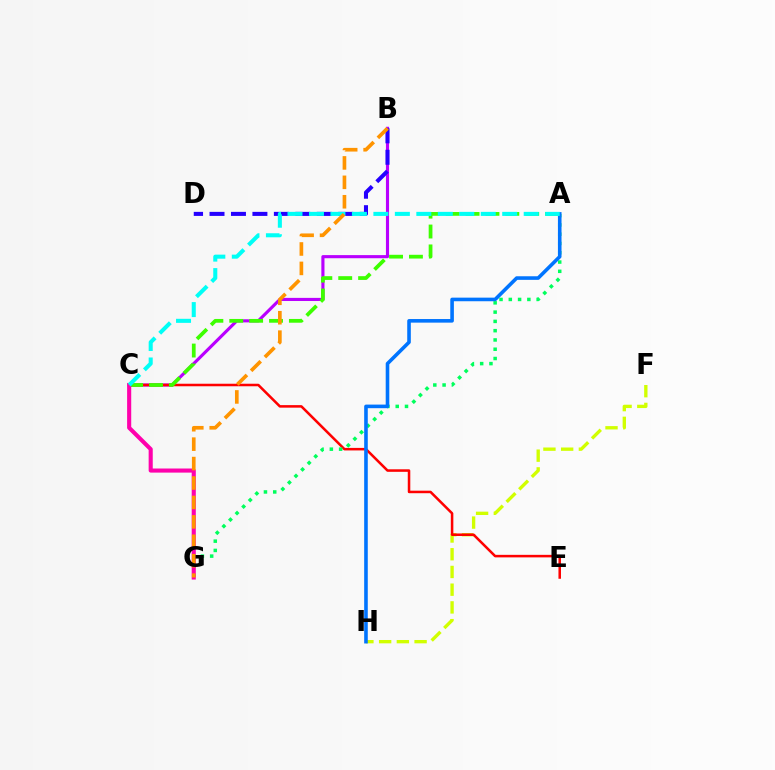{('F', 'H'): [{'color': '#d1ff00', 'line_style': 'dashed', 'thickness': 2.41}], ('B', 'C'): [{'color': '#b900ff', 'line_style': 'solid', 'thickness': 2.25}], ('C', 'E'): [{'color': '#ff0000', 'line_style': 'solid', 'thickness': 1.82}], ('B', 'D'): [{'color': '#2500ff', 'line_style': 'dashed', 'thickness': 2.91}], ('A', 'G'): [{'color': '#00ff5c', 'line_style': 'dotted', 'thickness': 2.52}], ('A', 'C'): [{'color': '#3dff00', 'line_style': 'dashed', 'thickness': 2.7}, {'color': '#00fff6', 'line_style': 'dashed', 'thickness': 2.92}], ('A', 'H'): [{'color': '#0074ff', 'line_style': 'solid', 'thickness': 2.59}], ('C', 'G'): [{'color': '#ff00ac', 'line_style': 'solid', 'thickness': 2.95}], ('B', 'G'): [{'color': '#ff9400', 'line_style': 'dashed', 'thickness': 2.64}]}